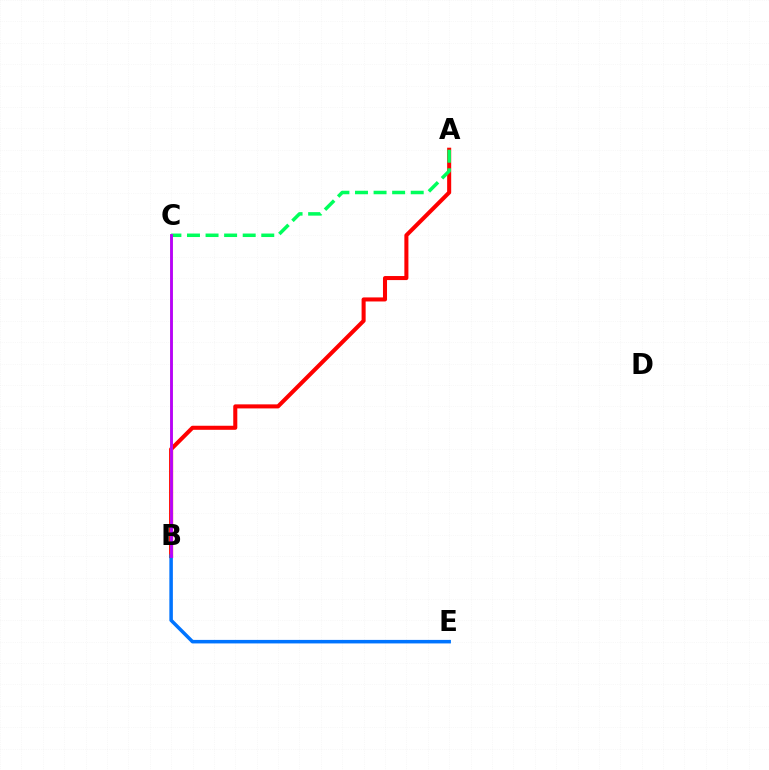{('A', 'B'): [{'color': '#ff0000', 'line_style': 'solid', 'thickness': 2.92}], ('A', 'C'): [{'color': '#00ff5c', 'line_style': 'dashed', 'thickness': 2.52}], ('B', 'C'): [{'color': '#d1ff00', 'line_style': 'solid', 'thickness': 1.81}, {'color': '#b900ff', 'line_style': 'solid', 'thickness': 2.04}], ('B', 'E'): [{'color': '#0074ff', 'line_style': 'solid', 'thickness': 2.53}]}